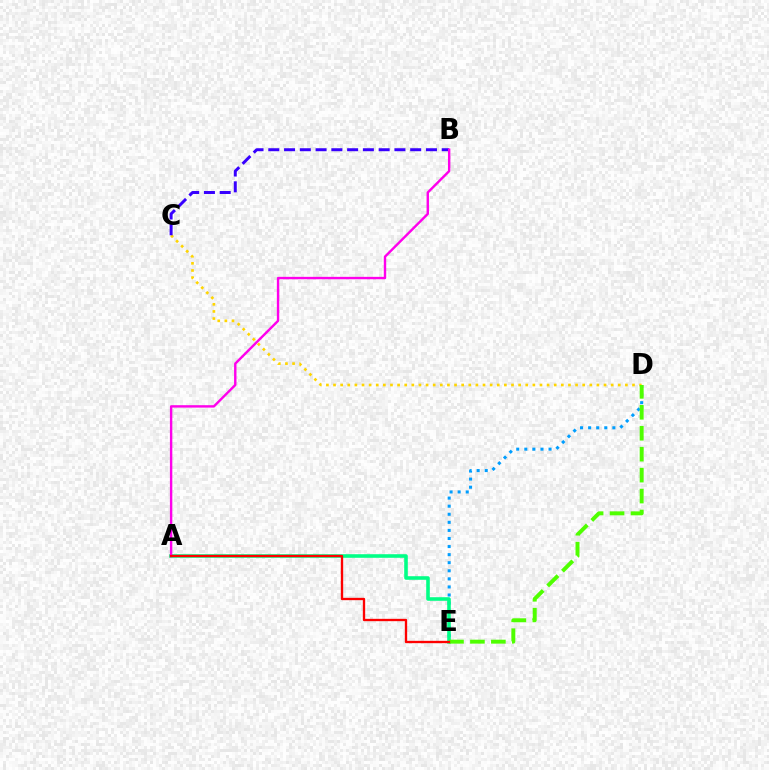{('D', 'E'): [{'color': '#009eff', 'line_style': 'dotted', 'thickness': 2.19}, {'color': '#4fff00', 'line_style': 'dashed', 'thickness': 2.85}], ('A', 'E'): [{'color': '#00ff86', 'line_style': 'solid', 'thickness': 2.57}, {'color': '#ff0000', 'line_style': 'solid', 'thickness': 1.68}], ('C', 'D'): [{'color': '#ffd500', 'line_style': 'dotted', 'thickness': 1.93}], ('B', 'C'): [{'color': '#3700ff', 'line_style': 'dashed', 'thickness': 2.14}], ('A', 'B'): [{'color': '#ff00ed', 'line_style': 'solid', 'thickness': 1.73}]}